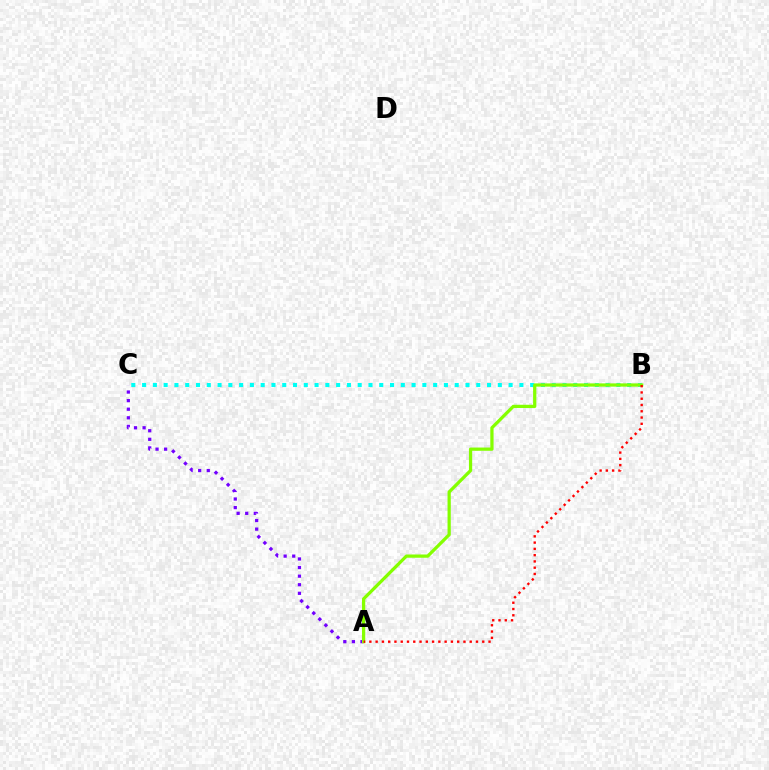{('A', 'C'): [{'color': '#7200ff', 'line_style': 'dotted', 'thickness': 2.33}], ('B', 'C'): [{'color': '#00fff6', 'line_style': 'dotted', 'thickness': 2.93}], ('A', 'B'): [{'color': '#84ff00', 'line_style': 'solid', 'thickness': 2.34}, {'color': '#ff0000', 'line_style': 'dotted', 'thickness': 1.7}]}